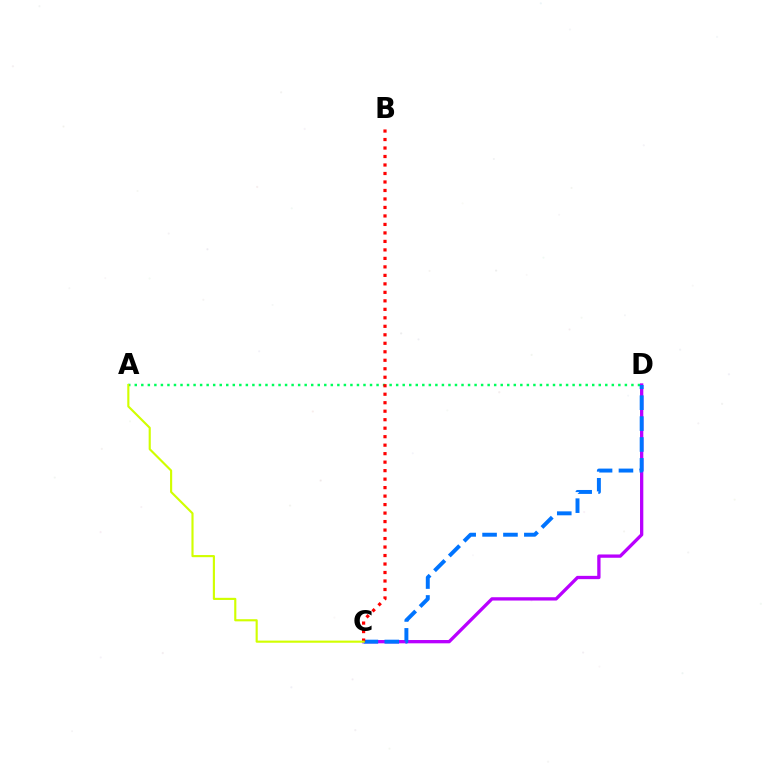{('A', 'D'): [{'color': '#00ff5c', 'line_style': 'dotted', 'thickness': 1.78}], ('C', 'D'): [{'color': '#b900ff', 'line_style': 'solid', 'thickness': 2.38}, {'color': '#0074ff', 'line_style': 'dashed', 'thickness': 2.84}], ('B', 'C'): [{'color': '#ff0000', 'line_style': 'dotted', 'thickness': 2.31}], ('A', 'C'): [{'color': '#d1ff00', 'line_style': 'solid', 'thickness': 1.54}]}